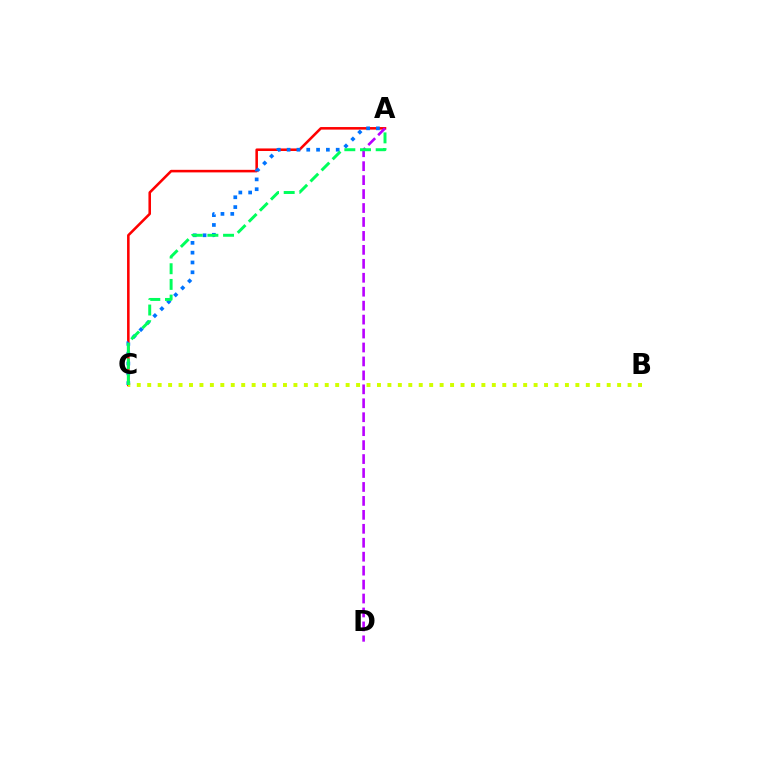{('A', 'C'): [{'color': '#ff0000', 'line_style': 'solid', 'thickness': 1.84}, {'color': '#0074ff', 'line_style': 'dotted', 'thickness': 2.67}, {'color': '#00ff5c', 'line_style': 'dashed', 'thickness': 2.13}], ('A', 'D'): [{'color': '#b900ff', 'line_style': 'dashed', 'thickness': 1.89}], ('B', 'C'): [{'color': '#d1ff00', 'line_style': 'dotted', 'thickness': 2.84}]}